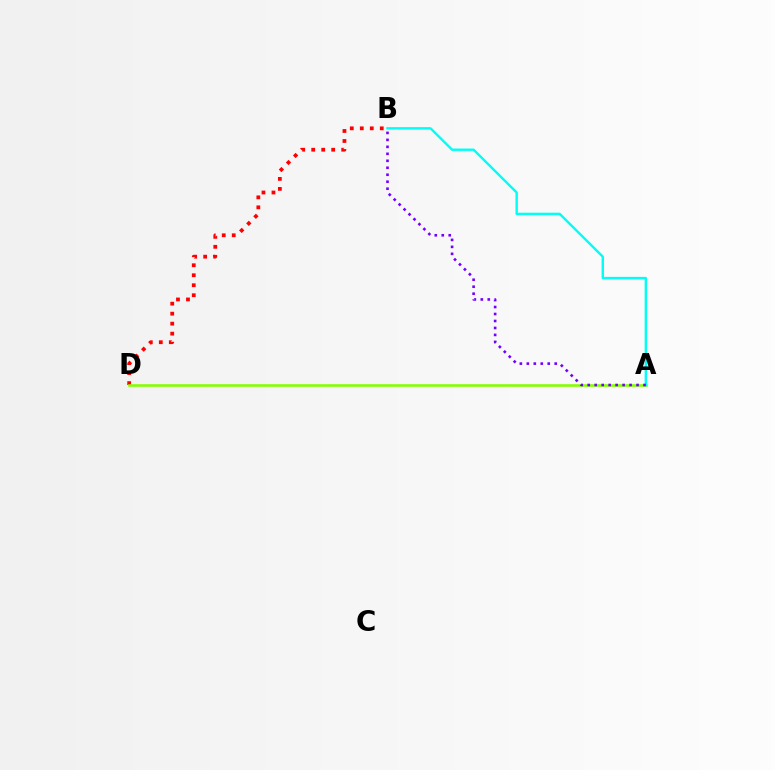{('B', 'D'): [{'color': '#ff0000', 'line_style': 'dotted', 'thickness': 2.72}], ('A', 'D'): [{'color': '#84ff00', 'line_style': 'solid', 'thickness': 1.87}], ('A', 'B'): [{'color': '#00fff6', 'line_style': 'solid', 'thickness': 1.73}, {'color': '#7200ff', 'line_style': 'dotted', 'thickness': 1.89}]}